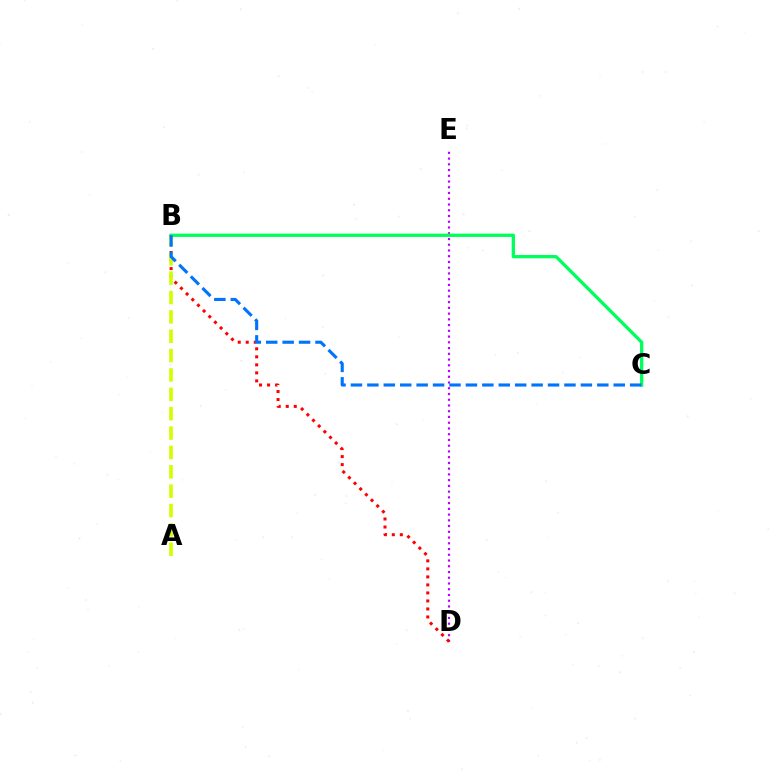{('D', 'E'): [{'color': '#b900ff', 'line_style': 'dotted', 'thickness': 1.56}], ('B', 'D'): [{'color': '#ff0000', 'line_style': 'dotted', 'thickness': 2.18}], ('A', 'B'): [{'color': '#d1ff00', 'line_style': 'dashed', 'thickness': 2.63}], ('B', 'C'): [{'color': '#00ff5c', 'line_style': 'solid', 'thickness': 2.38}, {'color': '#0074ff', 'line_style': 'dashed', 'thickness': 2.23}]}